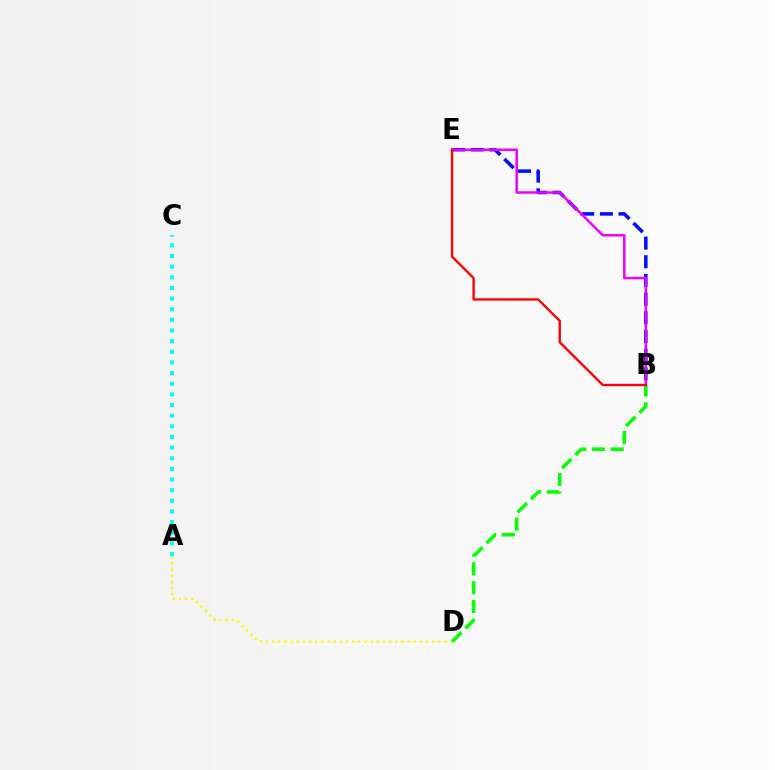{('A', 'D'): [{'color': '#fcf500', 'line_style': 'dotted', 'thickness': 1.67}], ('B', 'E'): [{'color': '#0010ff', 'line_style': 'dashed', 'thickness': 2.54}, {'color': '#ee00ff', 'line_style': 'solid', 'thickness': 1.81}, {'color': '#ff0000', 'line_style': 'solid', 'thickness': 1.71}], ('A', 'C'): [{'color': '#00fff6', 'line_style': 'dotted', 'thickness': 2.89}], ('B', 'D'): [{'color': '#08ff00', 'line_style': 'dashed', 'thickness': 2.55}]}